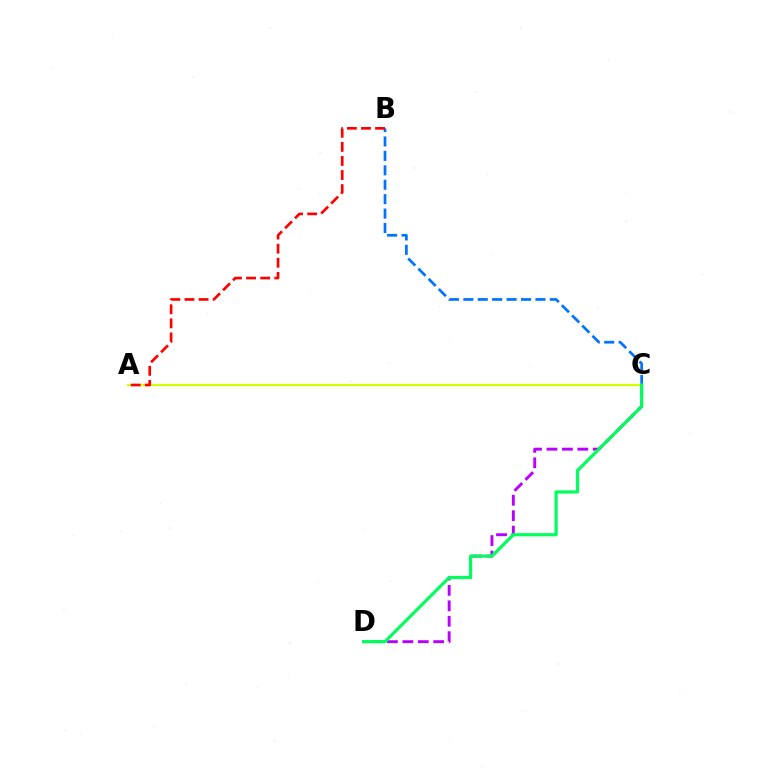{('C', 'D'): [{'color': '#b900ff', 'line_style': 'dashed', 'thickness': 2.1}, {'color': '#00ff5c', 'line_style': 'solid', 'thickness': 2.29}], ('B', 'C'): [{'color': '#0074ff', 'line_style': 'dashed', 'thickness': 1.96}], ('A', 'C'): [{'color': '#d1ff00', 'line_style': 'solid', 'thickness': 1.57}], ('A', 'B'): [{'color': '#ff0000', 'line_style': 'dashed', 'thickness': 1.91}]}